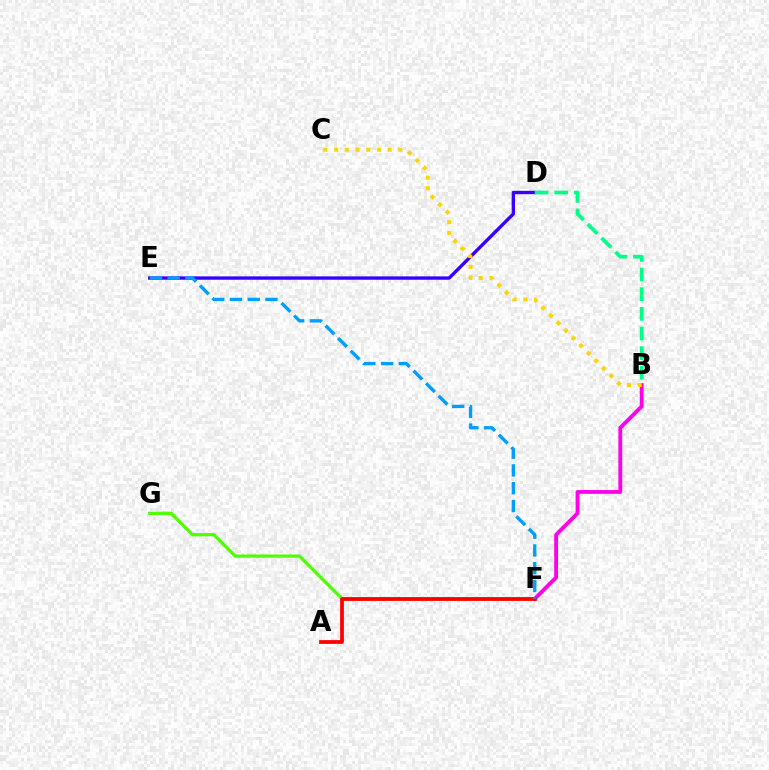{('D', 'E'): [{'color': '#3700ff', 'line_style': 'solid', 'thickness': 2.42}], ('B', 'F'): [{'color': '#ff00ed', 'line_style': 'solid', 'thickness': 2.75}], ('B', 'D'): [{'color': '#00ff86', 'line_style': 'dashed', 'thickness': 2.67}], ('B', 'C'): [{'color': '#ffd500', 'line_style': 'dotted', 'thickness': 2.91}], ('F', 'G'): [{'color': '#4fff00', 'line_style': 'solid', 'thickness': 2.34}], ('A', 'F'): [{'color': '#ff0000', 'line_style': 'solid', 'thickness': 2.7}], ('E', 'F'): [{'color': '#009eff', 'line_style': 'dashed', 'thickness': 2.41}]}